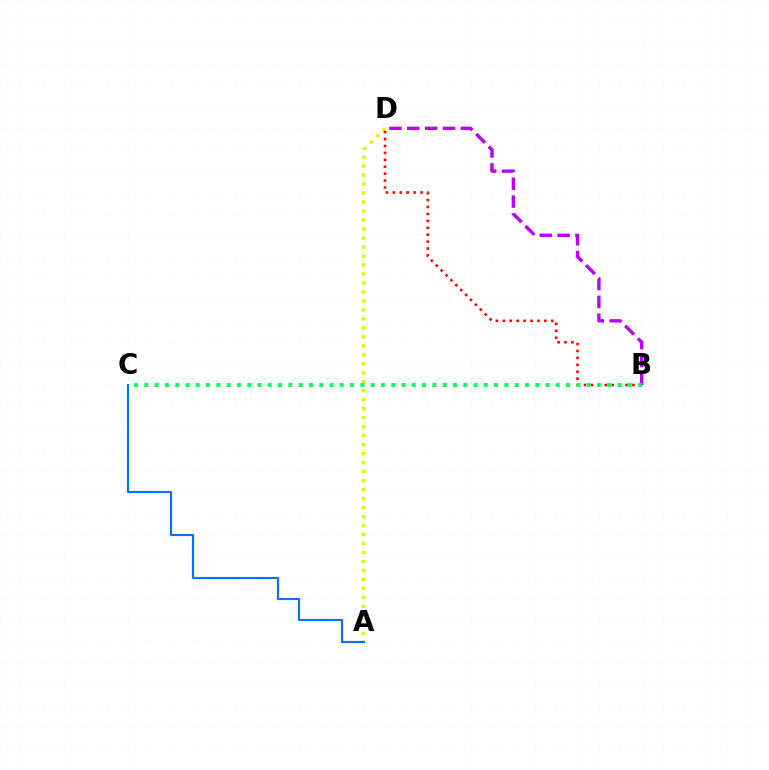{('B', 'D'): [{'color': '#b900ff', 'line_style': 'dashed', 'thickness': 2.43}, {'color': '#ff0000', 'line_style': 'dotted', 'thickness': 1.88}], ('A', 'D'): [{'color': '#d1ff00', 'line_style': 'dotted', 'thickness': 2.44}], ('B', 'C'): [{'color': '#00ff5c', 'line_style': 'dotted', 'thickness': 2.8}], ('A', 'C'): [{'color': '#0074ff', 'line_style': 'solid', 'thickness': 1.55}]}